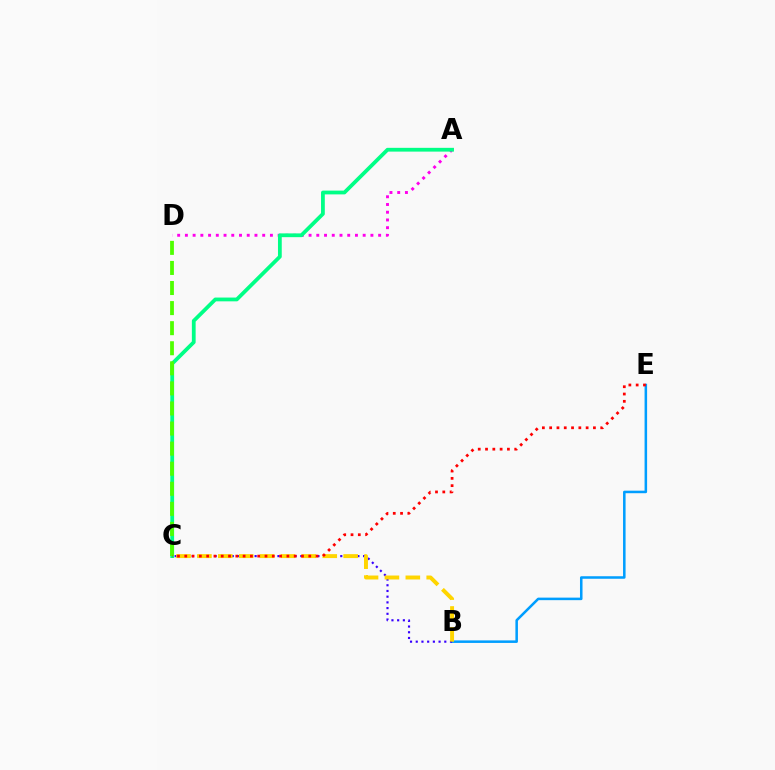{('A', 'D'): [{'color': '#ff00ed', 'line_style': 'dotted', 'thickness': 2.1}], ('A', 'C'): [{'color': '#00ff86', 'line_style': 'solid', 'thickness': 2.72}], ('B', 'E'): [{'color': '#009eff', 'line_style': 'solid', 'thickness': 1.82}], ('B', 'C'): [{'color': '#3700ff', 'line_style': 'dotted', 'thickness': 1.55}, {'color': '#ffd500', 'line_style': 'dashed', 'thickness': 2.84}], ('C', 'D'): [{'color': '#4fff00', 'line_style': 'dashed', 'thickness': 2.73}], ('C', 'E'): [{'color': '#ff0000', 'line_style': 'dotted', 'thickness': 1.98}]}